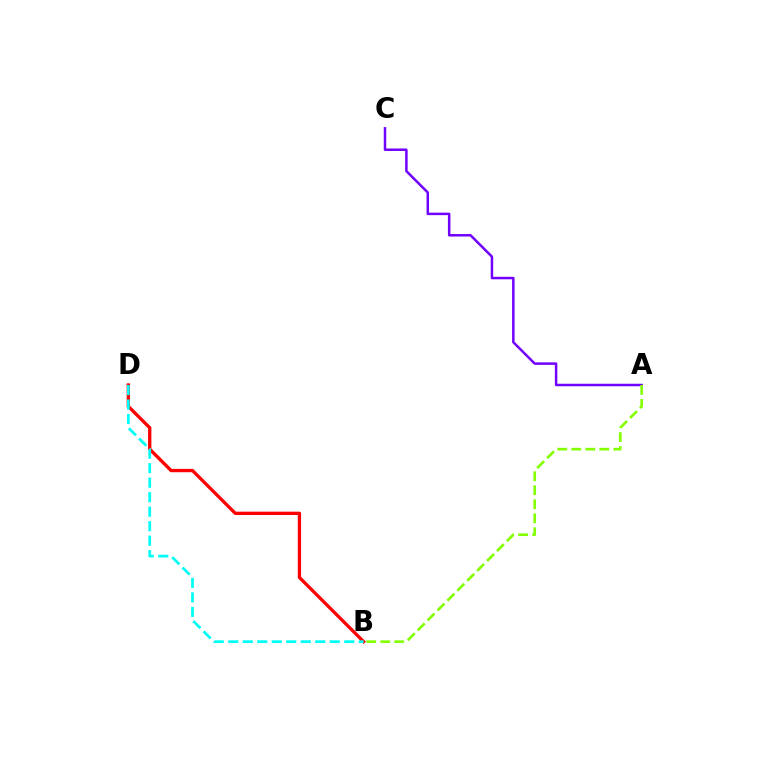{('B', 'D'): [{'color': '#ff0000', 'line_style': 'solid', 'thickness': 2.39}, {'color': '#00fff6', 'line_style': 'dashed', 'thickness': 1.97}], ('A', 'C'): [{'color': '#7200ff', 'line_style': 'solid', 'thickness': 1.8}], ('A', 'B'): [{'color': '#84ff00', 'line_style': 'dashed', 'thickness': 1.9}]}